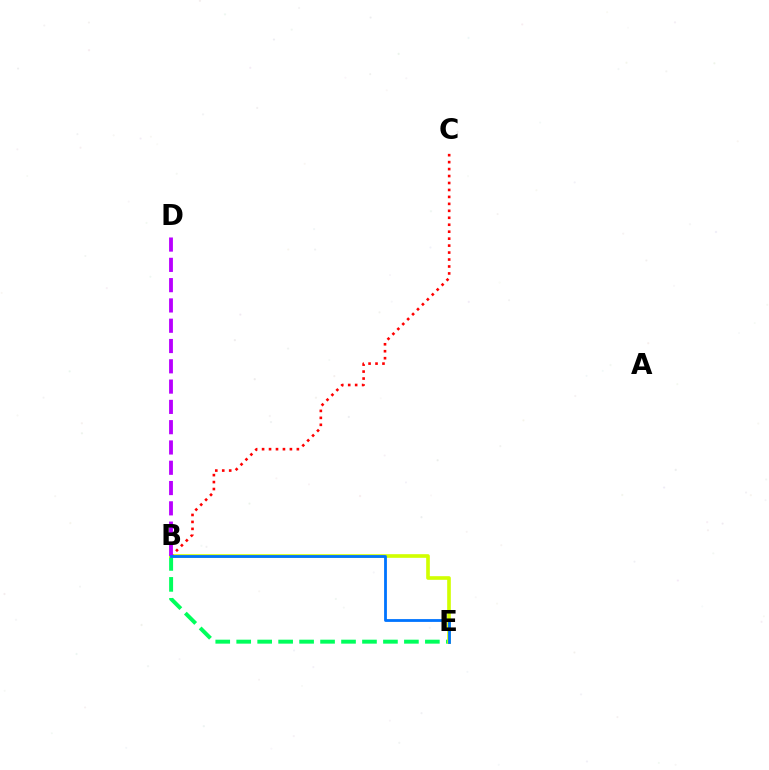{('B', 'E'): [{'color': '#00ff5c', 'line_style': 'dashed', 'thickness': 2.85}, {'color': '#d1ff00', 'line_style': 'solid', 'thickness': 2.62}, {'color': '#0074ff', 'line_style': 'solid', 'thickness': 2.02}], ('B', 'C'): [{'color': '#ff0000', 'line_style': 'dotted', 'thickness': 1.89}], ('B', 'D'): [{'color': '#b900ff', 'line_style': 'dashed', 'thickness': 2.76}]}